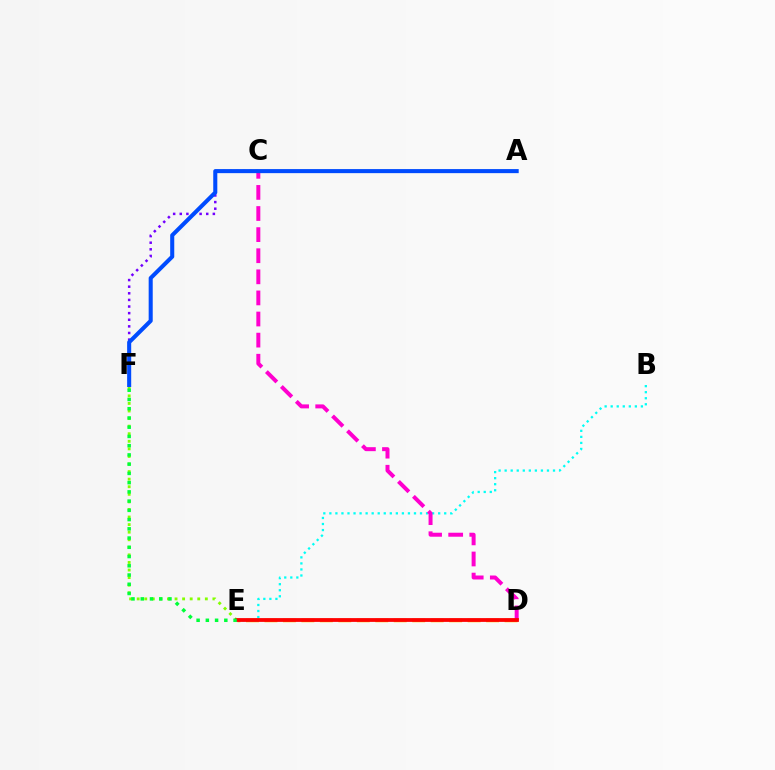{('E', 'F'): [{'color': '#84ff00', 'line_style': 'dotted', 'thickness': 2.06}, {'color': '#00ff39', 'line_style': 'dotted', 'thickness': 2.51}], ('D', 'E'): [{'color': '#ffbd00', 'line_style': 'dashed', 'thickness': 2.51}, {'color': '#ff0000', 'line_style': 'solid', 'thickness': 2.73}], ('C', 'F'): [{'color': '#7200ff', 'line_style': 'dotted', 'thickness': 1.8}], ('B', 'E'): [{'color': '#00fff6', 'line_style': 'dotted', 'thickness': 1.64}], ('C', 'D'): [{'color': '#ff00cf', 'line_style': 'dashed', 'thickness': 2.87}], ('A', 'F'): [{'color': '#004bff', 'line_style': 'solid', 'thickness': 2.92}]}